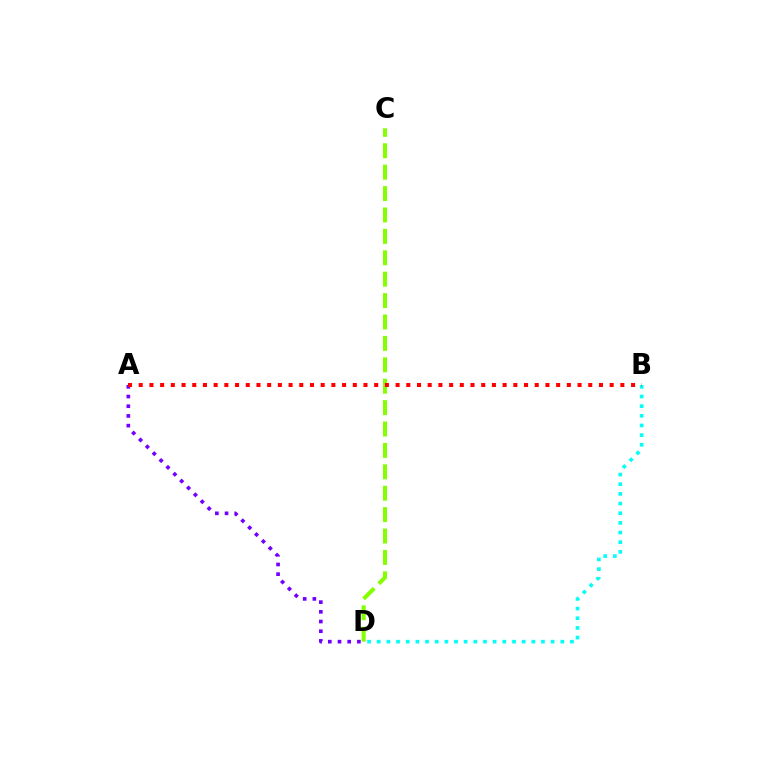{('A', 'D'): [{'color': '#7200ff', 'line_style': 'dotted', 'thickness': 2.64}], ('C', 'D'): [{'color': '#84ff00', 'line_style': 'dashed', 'thickness': 2.91}], ('B', 'D'): [{'color': '#00fff6', 'line_style': 'dotted', 'thickness': 2.62}], ('A', 'B'): [{'color': '#ff0000', 'line_style': 'dotted', 'thickness': 2.91}]}